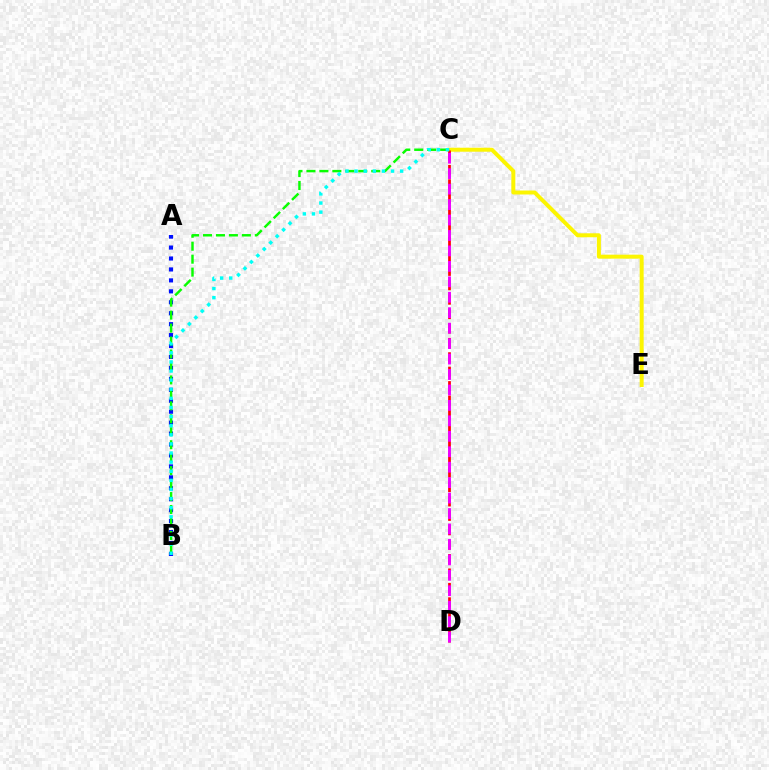{('A', 'B'): [{'color': '#0010ff', 'line_style': 'dotted', 'thickness': 2.97}], ('C', 'E'): [{'color': '#fcf500', 'line_style': 'solid', 'thickness': 2.86}], ('B', 'C'): [{'color': '#08ff00', 'line_style': 'dashed', 'thickness': 1.76}, {'color': '#00fff6', 'line_style': 'dotted', 'thickness': 2.48}], ('C', 'D'): [{'color': '#ff0000', 'line_style': 'dashed', 'thickness': 1.96}, {'color': '#ee00ff', 'line_style': 'dashed', 'thickness': 2.1}]}